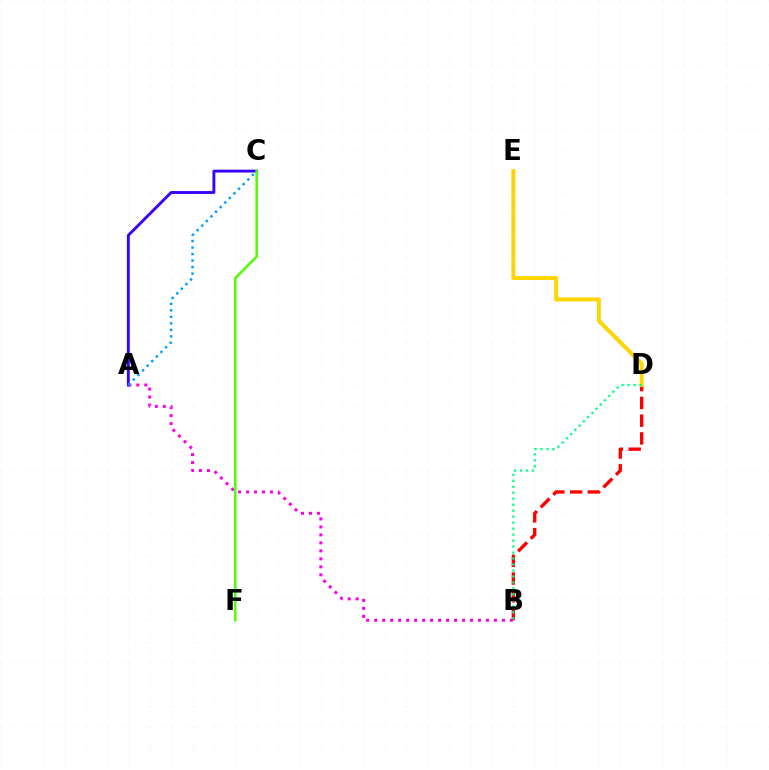{('A', 'B'): [{'color': '#ff00ed', 'line_style': 'dotted', 'thickness': 2.17}], ('B', 'D'): [{'color': '#ff0000', 'line_style': 'dashed', 'thickness': 2.41}, {'color': '#00ff86', 'line_style': 'dotted', 'thickness': 1.62}], ('A', 'C'): [{'color': '#3700ff', 'line_style': 'solid', 'thickness': 2.07}, {'color': '#009eff', 'line_style': 'dotted', 'thickness': 1.77}], ('D', 'E'): [{'color': '#ffd500', 'line_style': 'solid', 'thickness': 2.83}], ('C', 'F'): [{'color': '#4fff00', 'line_style': 'solid', 'thickness': 1.81}]}